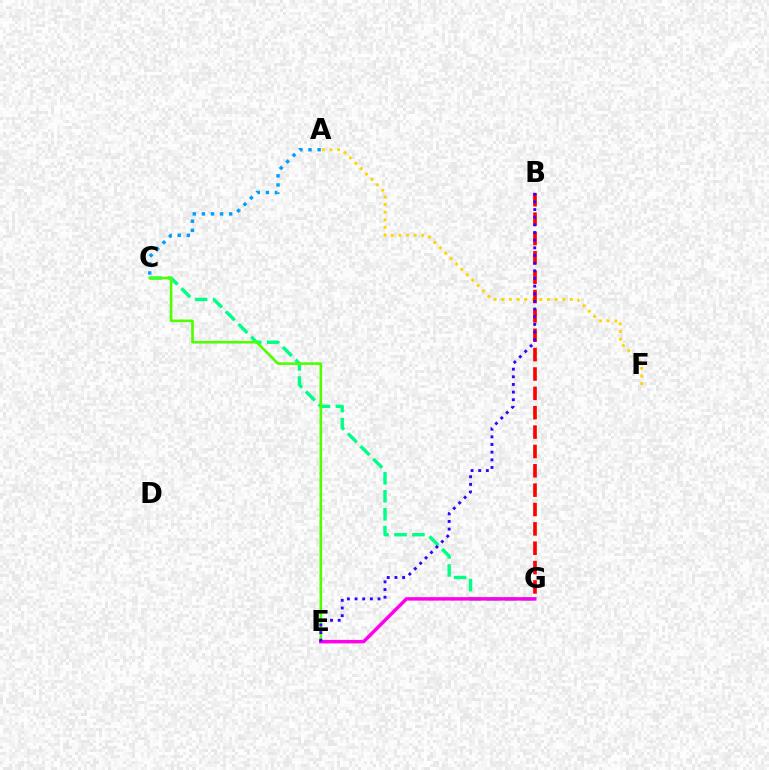{('A', 'C'): [{'color': '#009eff', 'line_style': 'dotted', 'thickness': 2.47}], ('C', 'G'): [{'color': '#00ff86', 'line_style': 'dashed', 'thickness': 2.44}], ('A', 'F'): [{'color': '#ffd500', 'line_style': 'dotted', 'thickness': 2.07}], ('C', 'E'): [{'color': '#4fff00', 'line_style': 'solid', 'thickness': 1.88}], ('B', 'G'): [{'color': '#ff0000', 'line_style': 'dashed', 'thickness': 2.63}], ('E', 'G'): [{'color': '#ff00ed', 'line_style': 'solid', 'thickness': 2.5}], ('B', 'E'): [{'color': '#3700ff', 'line_style': 'dotted', 'thickness': 2.08}]}